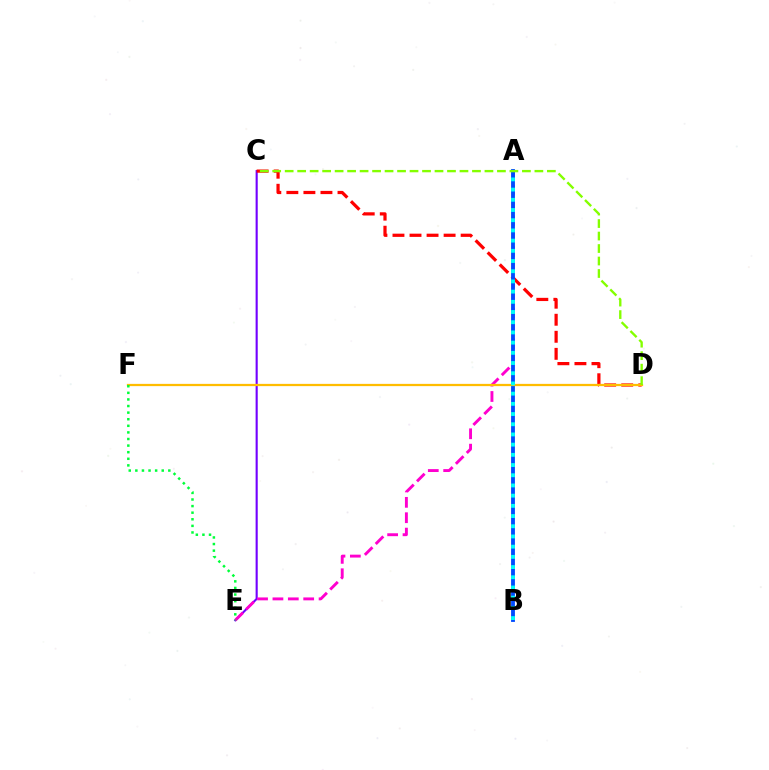{('C', 'E'): [{'color': '#7200ff', 'line_style': 'solid', 'thickness': 1.53}], ('A', 'E'): [{'color': '#ff00cf', 'line_style': 'dashed', 'thickness': 2.09}], ('C', 'D'): [{'color': '#ff0000', 'line_style': 'dashed', 'thickness': 2.32}, {'color': '#84ff00', 'line_style': 'dashed', 'thickness': 1.7}], ('A', 'B'): [{'color': '#004bff', 'line_style': 'solid', 'thickness': 2.76}, {'color': '#00fff6', 'line_style': 'dotted', 'thickness': 2.77}], ('D', 'F'): [{'color': '#ffbd00', 'line_style': 'solid', 'thickness': 1.62}], ('E', 'F'): [{'color': '#00ff39', 'line_style': 'dotted', 'thickness': 1.79}]}